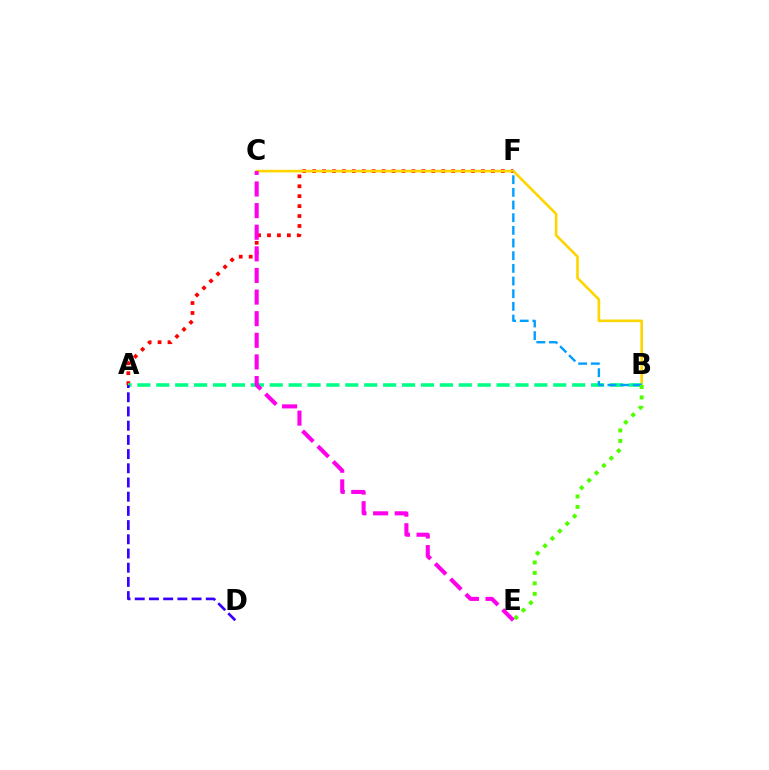{('A', 'F'): [{'color': '#ff0000', 'line_style': 'dotted', 'thickness': 2.7}], ('B', 'C'): [{'color': '#ffd500', 'line_style': 'solid', 'thickness': 1.89}], ('A', 'B'): [{'color': '#00ff86', 'line_style': 'dashed', 'thickness': 2.57}], ('B', 'F'): [{'color': '#009eff', 'line_style': 'dashed', 'thickness': 1.72}], ('B', 'E'): [{'color': '#4fff00', 'line_style': 'dotted', 'thickness': 2.84}], ('C', 'E'): [{'color': '#ff00ed', 'line_style': 'dashed', 'thickness': 2.94}], ('A', 'D'): [{'color': '#3700ff', 'line_style': 'dashed', 'thickness': 1.93}]}